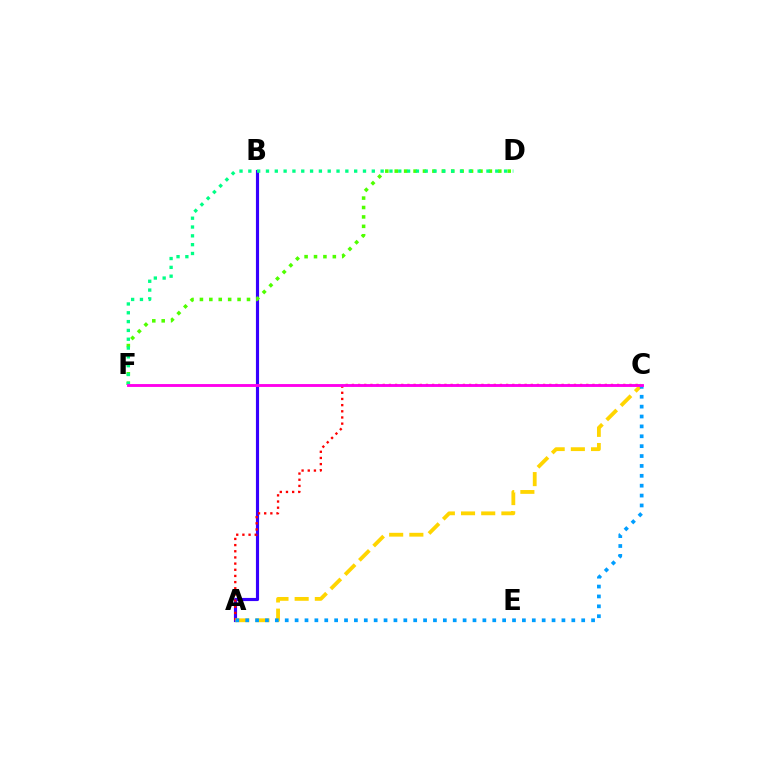{('A', 'B'): [{'color': '#3700ff', 'line_style': 'solid', 'thickness': 2.26}], ('D', 'F'): [{'color': '#4fff00', 'line_style': 'dotted', 'thickness': 2.56}, {'color': '#00ff86', 'line_style': 'dotted', 'thickness': 2.4}], ('A', 'C'): [{'color': '#ff0000', 'line_style': 'dotted', 'thickness': 1.68}, {'color': '#ffd500', 'line_style': 'dashed', 'thickness': 2.74}, {'color': '#009eff', 'line_style': 'dotted', 'thickness': 2.69}], ('C', 'F'): [{'color': '#ff00ed', 'line_style': 'solid', 'thickness': 2.07}]}